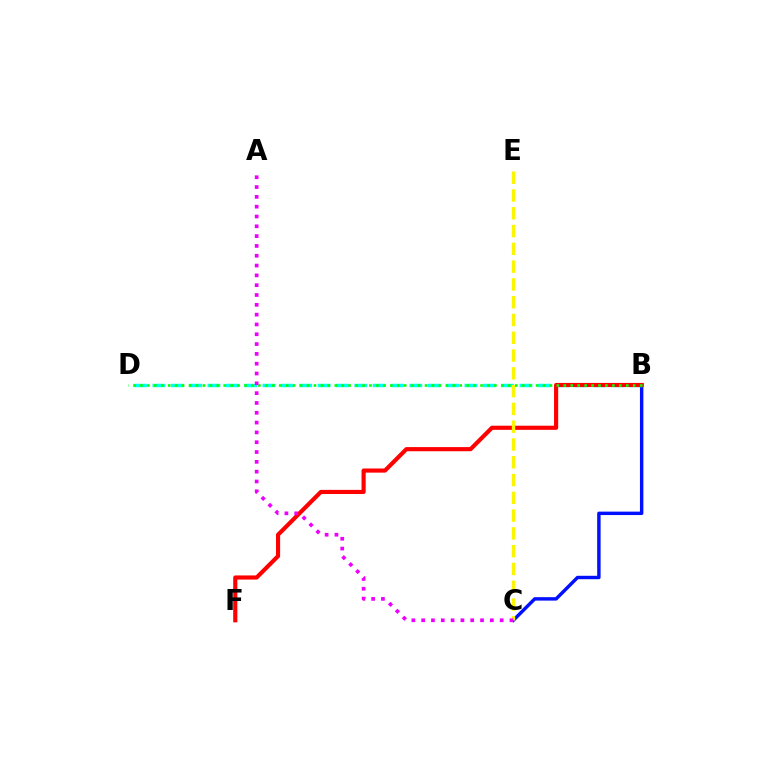{('B', 'C'): [{'color': '#0010ff', 'line_style': 'solid', 'thickness': 2.47}], ('B', 'D'): [{'color': '#00fff6', 'line_style': 'dashed', 'thickness': 2.49}, {'color': '#08ff00', 'line_style': 'dotted', 'thickness': 1.89}], ('B', 'F'): [{'color': '#ff0000', 'line_style': 'solid', 'thickness': 2.98}], ('C', 'E'): [{'color': '#fcf500', 'line_style': 'dashed', 'thickness': 2.42}], ('A', 'C'): [{'color': '#ee00ff', 'line_style': 'dotted', 'thickness': 2.67}]}